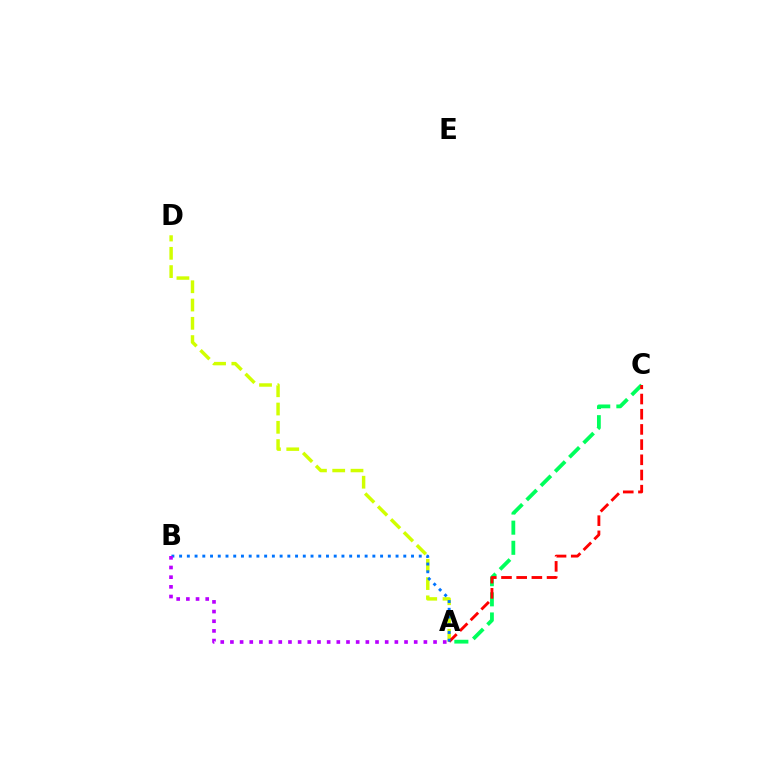{('A', 'C'): [{'color': '#00ff5c', 'line_style': 'dashed', 'thickness': 2.73}, {'color': '#ff0000', 'line_style': 'dashed', 'thickness': 2.06}], ('A', 'D'): [{'color': '#d1ff00', 'line_style': 'dashed', 'thickness': 2.48}], ('A', 'B'): [{'color': '#0074ff', 'line_style': 'dotted', 'thickness': 2.1}, {'color': '#b900ff', 'line_style': 'dotted', 'thickness': 2.63}]}